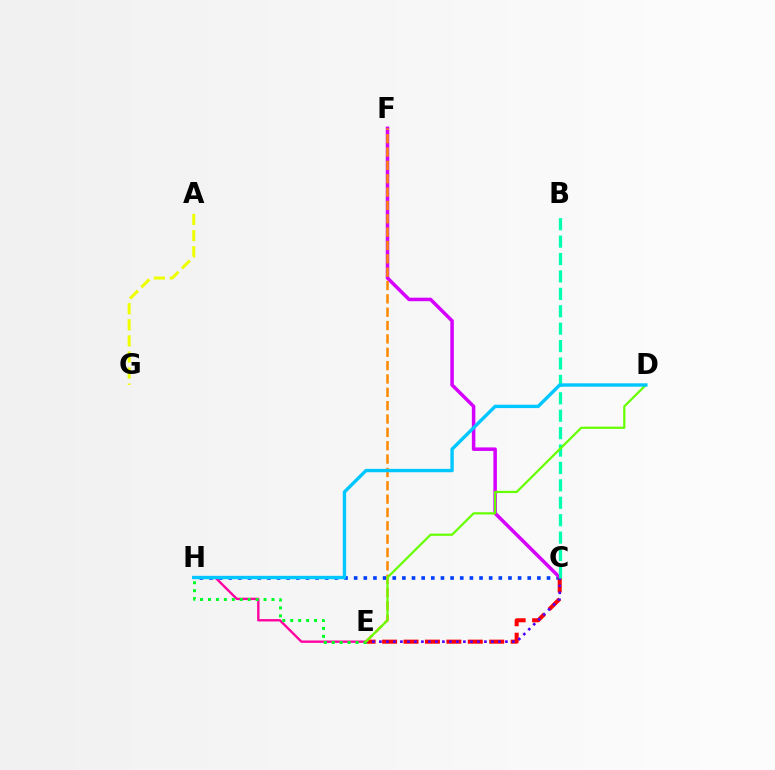{('C', 'H'): [{'color': '#003fff', 'line_style': 'dotted', 'thickness': 2.62}], ('C', 'F'): [{'color': '#d600ff', 'line_style': 'solid', 'thickness': 2.53}], ('E', 'H'): [{'color': '#ff00a0', 'line_style': 'solid', 'thickness': 1.7}, {'color': '#00ff27', 'line_style': 'dotted', 'thickness': 2.16}], ('A', 'G'): [{'color': '#eeff00', 'line_style': 'dashed', 'thickness': 2.18}], ('C', 'E'): [{'color': '#ff0000', 'line_style': 'dashed', 'thickness': 2.91}, {'color': '#4f00ff', 'line_style': 'dotted', 'thickness': 1.9}], ('B', 'C'): [{'color': '#00ffaf', 'line_style': 'dashed', 'thickness': 2.37}], ('E', 'F'): [{'color': '#ff8800', 'line_style': 'dashed', 'thickness': 1.81}], ('D', 'E'): [{'color': '#66ff00', 'line_style': 'solid', 'thickness': 1.59}], ('D', 'H'): [{'color': '#00c7ff', 'line_style': 'solid', 'thickness': 2.43}]}